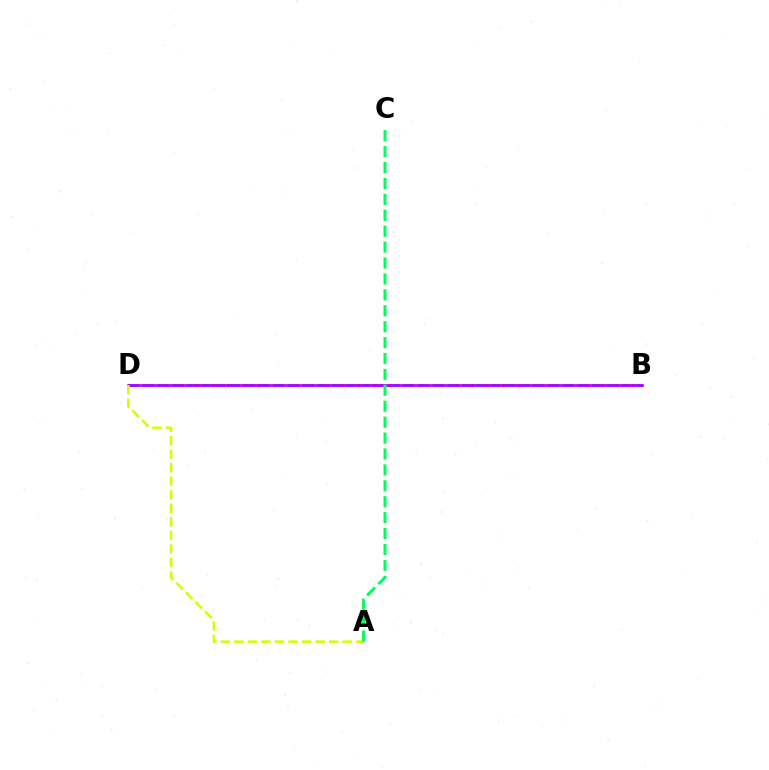{('B', 'D'): [{'color': '#ff0000', 'line_style': 'dotted', 'thickness': 2.08}, {'color': '#0074ff', 'line_style': 'dashed', 'thickness': 1.97}, {'color': '#b900ff', 'line_style': 'solid', 'thickness': 1.92}], ('A', 'D'): [{'color': '#d1ff00', 'line_style': 'dashed', 'thickness': 1.84}], ('A', 'C'): [{'color': '#00ff5c', 'line_style': 'dashed', 'thickness': 2.16}]}